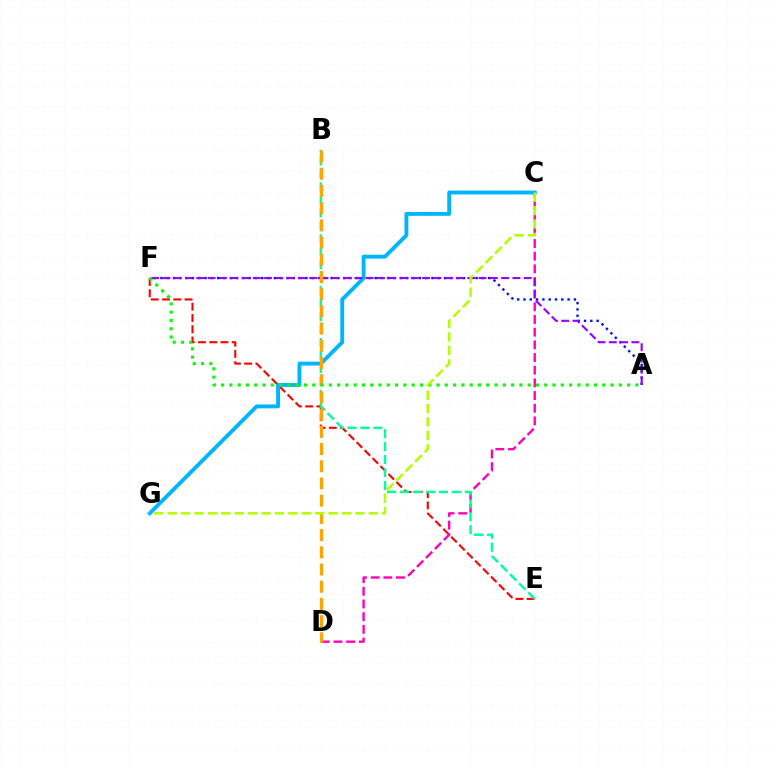{('E', 'F'): [{'color': '#ff0000', 'line_style': 'dashed', 'thickness': 1.53}], ('C', 'D'): [{'color': '#ff00bd', 'line_style': 'dashed', 'thickness': 1.72}], ('A', 'F'): [{'color': '#0010ff', 'line_style': 'dotted', 'thickness': 1.71}, {'color': '#9b00ff', 'line_style': 'dashed', 'thickness': 1.53}, {'color': '#08ff00', 'line_style': 'dotted', 'thickness': 2.25}], ('C', 'G'): [{'color': '#00b5ff', 'line_style': 'solid', 'thickness': 2.79}, {'color': '#b3ff00', 'line_style': 'dashed', 'thickness': 1.82}], ('B', 'E'): [{'color': '#00ff9d', 'line_style': 'dashed', 'thickness': 1.76}], ('B', 'D'): [{'color': '#ffa500', 'line_style': 'dashed', 'thickness': 2.34}]}